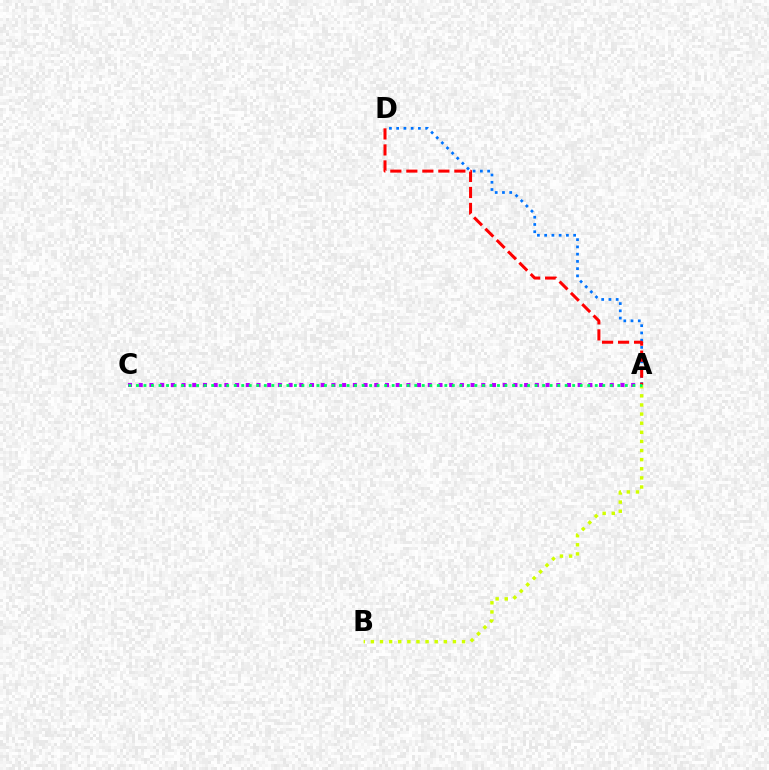{('A', 'D'): [{'color': '#0074ff', 'line_style': 'dotted', 'thickness': 1.97}, {'color': '#ff0000', 'line_style': 'dashed', 'thickness': 2.17}], ('A', 'B'): [{'color': '#d1ff00', 'line_style': 'dotted', 'thickness': 2.48}], ('A', 'C'): [{'color': '#b900ff', 'line_style': 'dotted', 'thickness': 2.91}, {'color': '#00ff5c', 'line_style': 'dotted', 'thickness': 2.04}]}